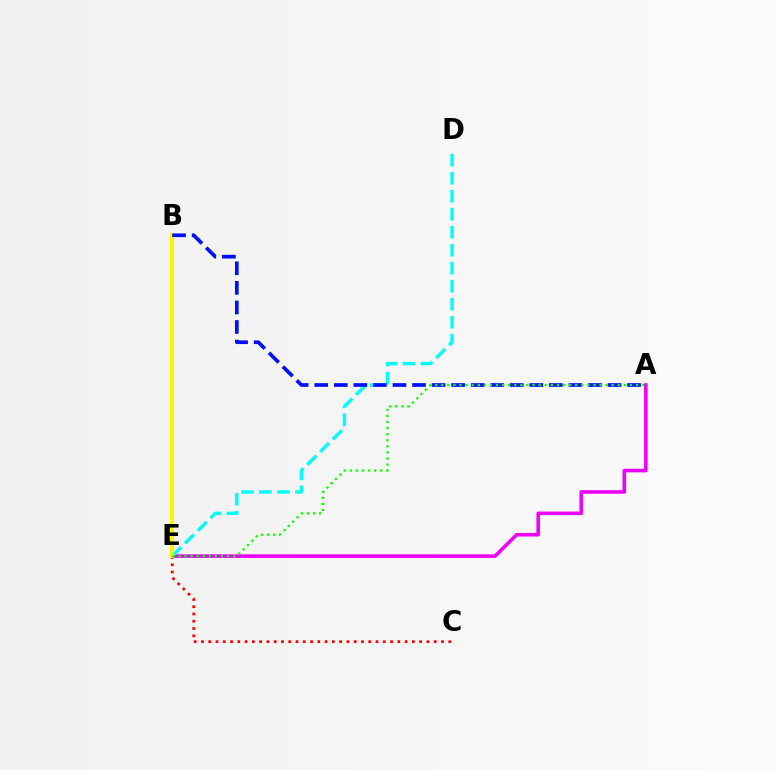{('C', 'E'): [{'color': '#ff0000', 'line_style': 'dotted', 'thickness': 1.98}], ('A', 'E'): [{'color': '#ee00ff', 'line_style': 'solid', 'thickness': 2.59}, {'color': '#08ff00', 'line_style': 'dotted', 'thickness': 1.65}], ('D', 'E'): [{'color': '#00fff6', 'line_style': 'dashed', 'thickness': 2.45}], ('B', 'E'): [{'color': '#fcf500', 'line_style': 'solid', 'thickness': 2.9}], ('A', 'B'): [{'color': '#0010ff', 'line_style': 'dashed', 'thickness': 2.66}]}